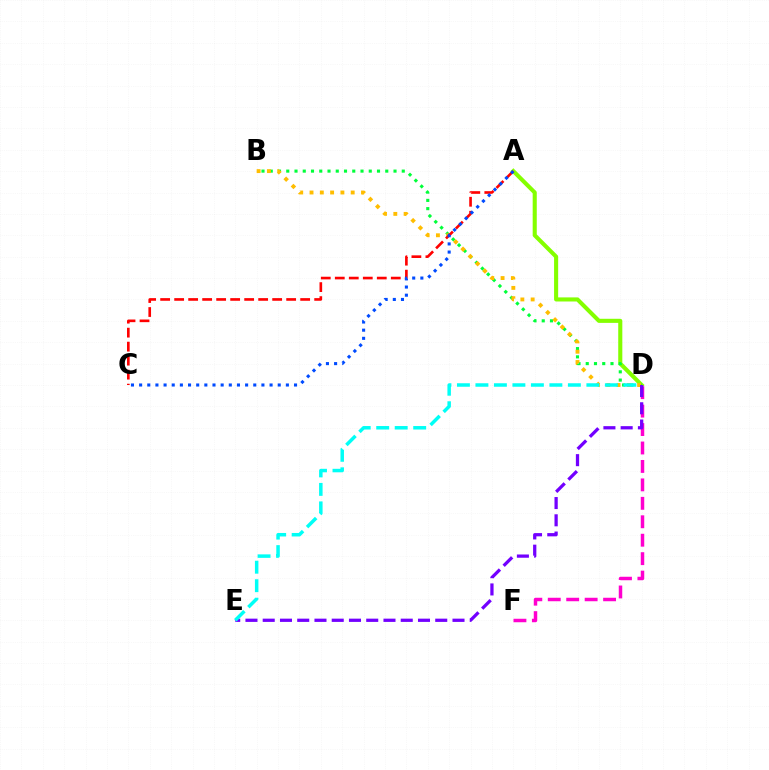{('A', 'D'): [{'color': '#84ff00', 'line_style': 'solid', 'thickness': 2.94}], ('D', 'F'): [{'color': '#ff00cf', 'line_style': 'dashed', 'thickness': 2.51}], ('B', 'D'): [{'color': '#00ff39', 'line_style': 'dotted', 'thickness': 2.24}, {'color': '#ffbd00', 'line_style': 'dotted', 'thickness': 2.8}], ('A', 'C'): [{'color': '#ff0000', 'line_style': 'dashed', 'thickness': 1.9}, {'color': '#004bff', 'line_style': 'dotted', 'thickness': 2.22}], ('D', 'E'): [{'color': '#7200ff', 'line_style': 'dashed', 'thickness': 2.34}, {'color': '#00fff6', 'line_style': 'dashed', 'thickness': 2.51}]}